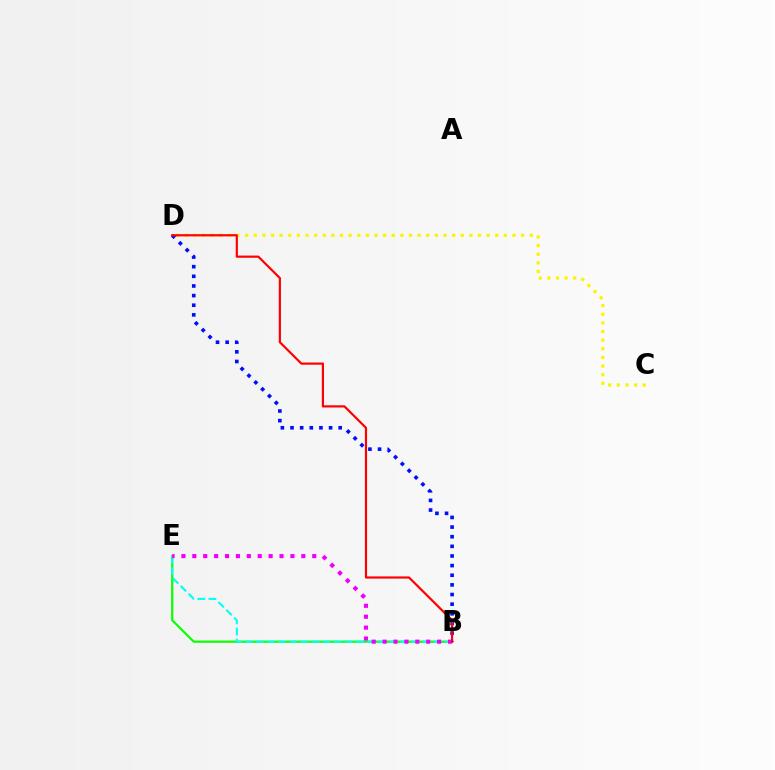{('B', 'E'): [{'color': '#08ff00', 'line_style': 'solid', 'thickness': 1.58}, {'color': '#00fff6', 'line_style': 'dashed', 'thickness': 1.51}, {'color': '#ee00ff', 'line_style': 'dotted', 'thickness': 2.96}], ('B', 'D'): [{'color': '#0010ff', 'line_style': 'dotted', 'thickness': 2.62}, {'color': '#ff0000', 'line_style': 'solid', 'thickness': 1.58}], ('C', 'D'): [{'color': '#fcf500', 'line_style': 'dotted', 'thickness': 2.34}]}